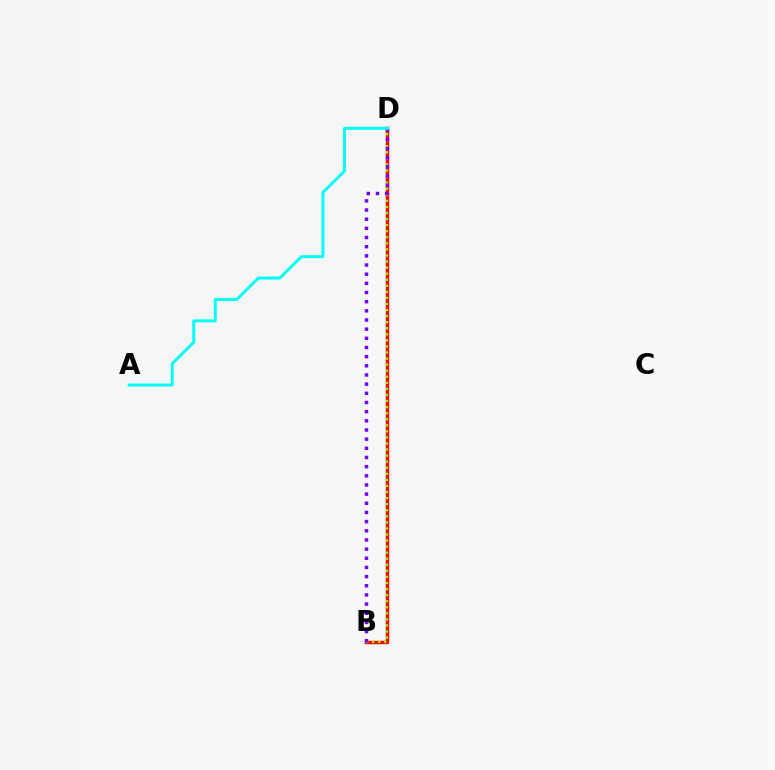{('B', 'D'): [{'color': '#ff0000', 'line_style': 'solid', 'thickness': 2.46}, {'color': '#84ff00', 'line_style': 'dotted', 'thickness': 1.65}, {'color': '#7200ff', 'line_style': 'dotted', 'thickness': 2.49}], ('A', 'D'): [{'color': '#00fff6', 'line_style': 'solid', 'thickness': 2.12}]}